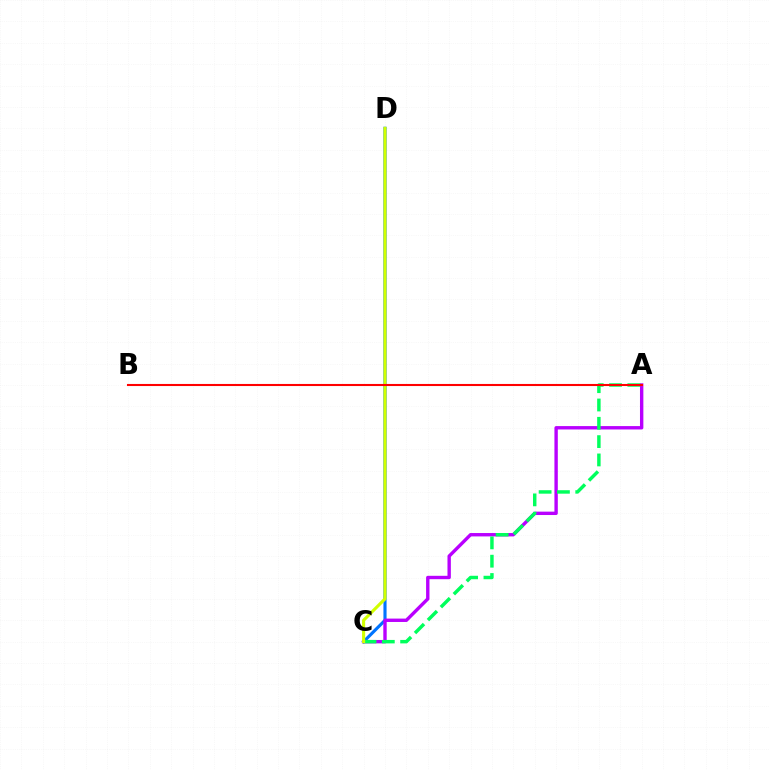{('C', 'D'): [{'color': '#0074ff', 'line_style': 'solid', 'thickness': 2.26}, {'color': '#d1ff00', 'line_style': 'solid', 'thickness': 2.24}], ('A', 'C'): [{'color': '#b900ff', 'line_style': 'solid', 'thickness': 2.43}, {'color': '#00ff5c', 'line_style': 'dashed', 'thickness': 2.49}], ('A', 'B'): [{'color': '#ff0000', 'line_style': 'solid', 'thickness': 1.5}]}